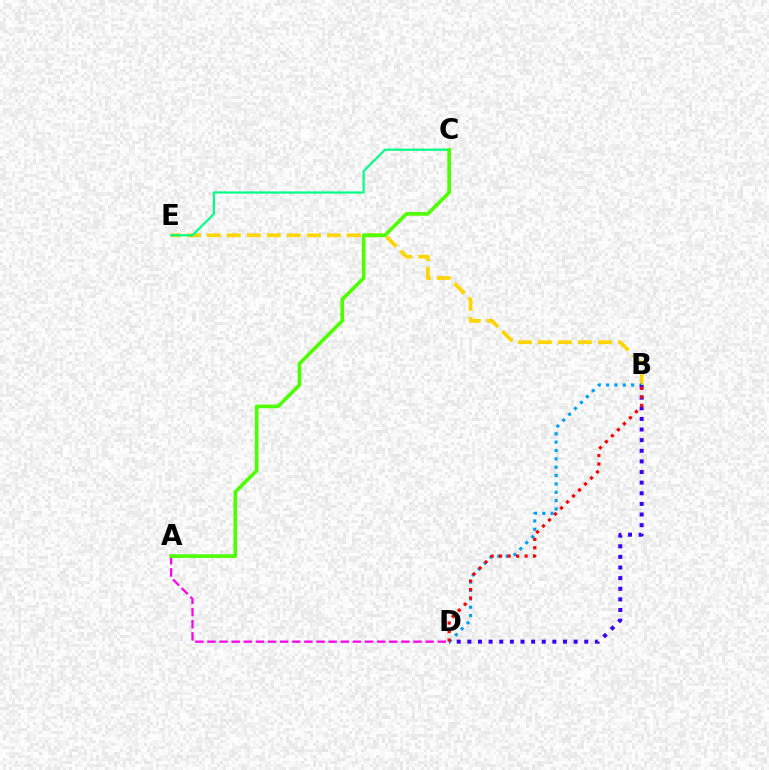{('B', 'E'): [{'color': '#ffd500', 'line_style': 'dashed', 'thickness': 2.72}], ('C', 'E'): [{'color': '#00ff86', 'line_style': 'solid', 'thickness': 1.58}], ('B', 'D'): [{'color': '#009eff', 'line_style': 'dotted', 'thickness': 2.27}, {'color': '#3700ff', 'line_style': 'dotted', 'thickness': 2.89}, {'color': '#ff0000', 'line_style': 'dotted', 'thickness': 2.31}], ('A', 'D'): [{'color': '#ff00ed', 'line_style': 'dashed', 'thickness': 1.65}], ('A', 'C'): [{'color': '#4fff00', 'line_style': 'solid', 'thickness': 2.62}]}